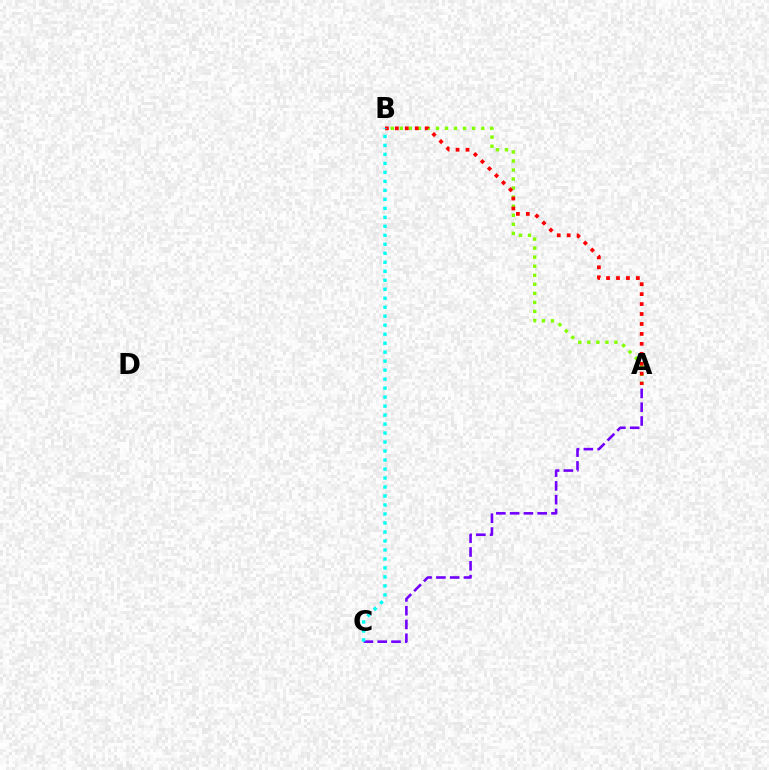{('A', 'C'): [{'color': '#7200ff', 'line_style': 'dashed', 'thickness': 1.87}], ('A', 'B'): [{'color': '#84ff00', 'line_style': 'dotted', 'thickness': 2.46}, {'color': '#ff0000', 'line_style': 'dotted', 'thickness': 2.7}], ('B', 'C'): [{'color': '#00fff6', 'line_style': 'dotted', 'thickness': 2.44}]}